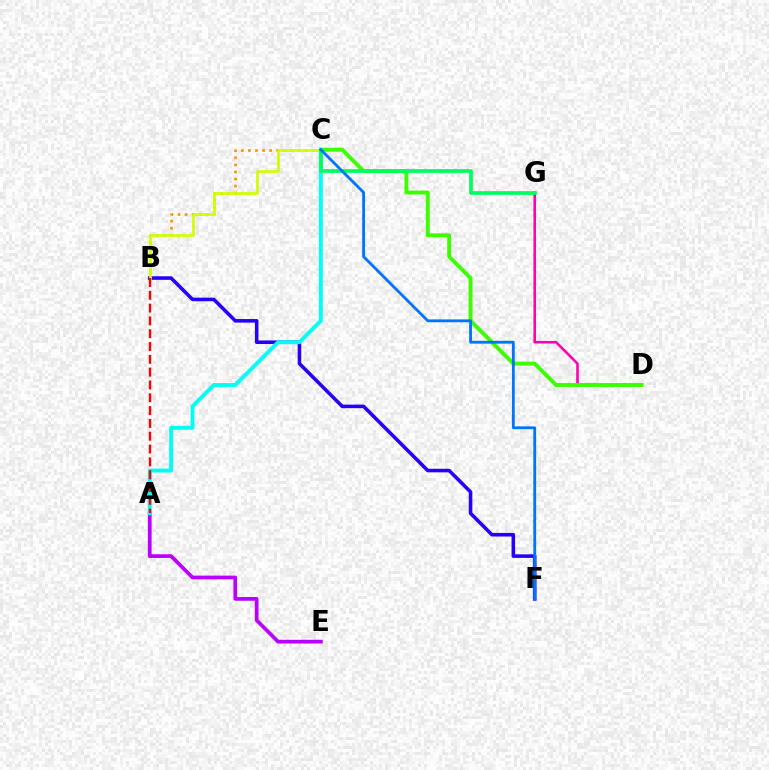{('B', 'F'): [{'color': '#2500ff', 'line_style': 'solid', 'thickness': 2.57}], ('D', 'G'): [{'color': '#ff00ac', 'line_style': 'solid', 'thickness': 1.85}], ('A', 'E'): [{'color': '#b900ff', 'line_style': 'solid', 'thickness': 2.69}], ('C', 'D'): [{'color': '#3dff00', 'line_style': 'solid', 'thickness': 2.81}], ('B', 'C'): [{'color': '#ff9400', 'line_style': 'dotted', 'thickness': 1.92}, {'color': '#d1ff00', 'line_style': 'solid', 'thickness': 1.92}], ('A', 'C'): [{'color': '#00fff6', 'line_style': 'solid', 'thickness': 2.8}], ('C', 'G'): [{'color': '#00ff5c', 'line_style': 'solid', 'thickness': 2.65}], ('A', 'B'): [{'color': '#ff0000', 'line_style': 'dashed', 'thickness': 1.74}], ('C', 'F'): [{'color': '#0074ff', 'line_style': 'solid', 'thickness': 2.04}]}